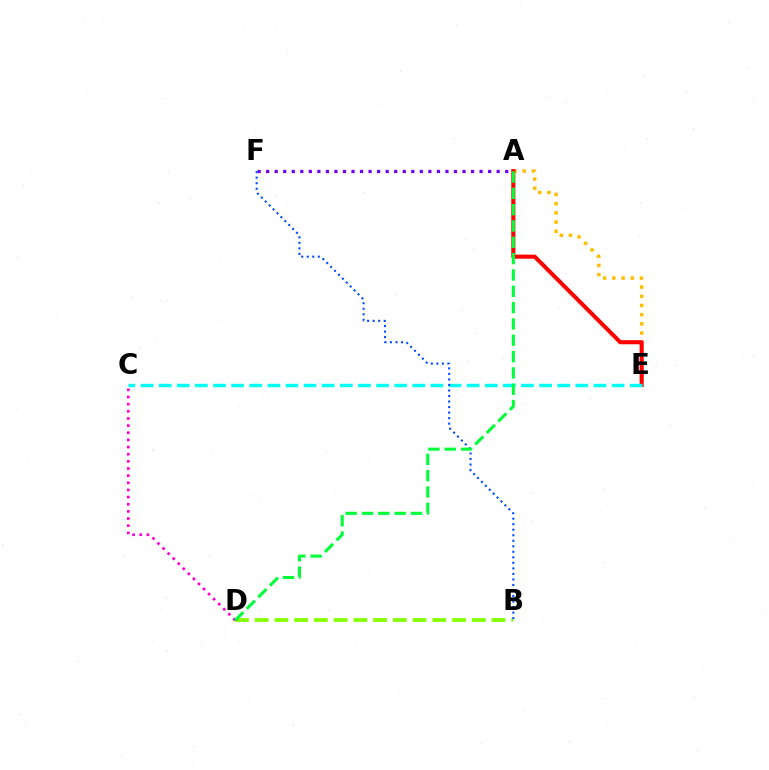{('B', 'D'): [{'color': '#84ff00', 'line_style': 'dashed', 'thickness': 2.68}], ('A', 'F'): [{'color': '#7200ff', 'line_style': 'dotted', 'thickness': 2.32}], ('A', 'E'): [{'color': '#ffbd00', 'line_style': 'dotted', 'thickness': 2.5}, {'color': '#ff0000', 'line_style': 'solid', 'thickness': 2.94}], ('C', 'D'): [{'color': '#ff00cf', 'line_style': 'dotted', 'thickness': 1.94}], ('C', 'E'): [{'color': '#00fff6', 'line_style': 'dashed', 'thickness': 2.46}], ('B', 'F'): [{'color': '#004bff', 'line_style': 'dotted', 'thickness': 1.5}], ('A', 'D'): [{'color': '#00ff39', 'line_style': 'dashed', 'thickness': 2.22}]}